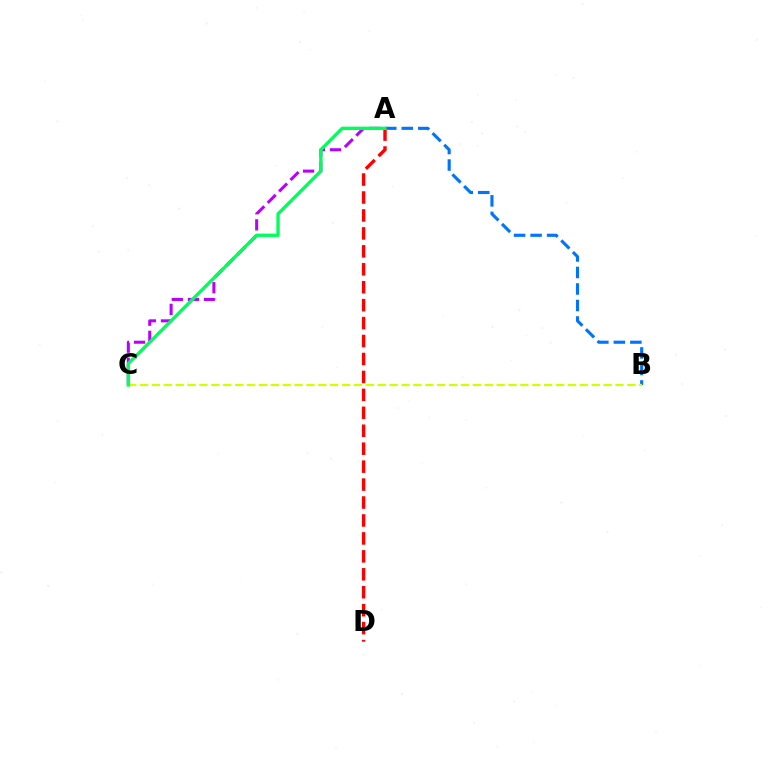{('A', 'C'): [{'color': '#b900ff', 'line_style': 'dashed', 'thickness': 2.19}, {'color': '#00ff5c', 'line_style': 'solid', 'thickness': 2.41}], ('A', 'B'): [{'color': '#0074ff', 'line_style': 'dashed', 'thickness': 2.24}], ('B', 'C'): [{'color': '#d1ff00', 'line_style': 'dashed', 'thickness': 1.61}], ('A', 'D'): [{'color': '#ff0000', 'line_style': 'dashed', 'thickness': 2.44}]}